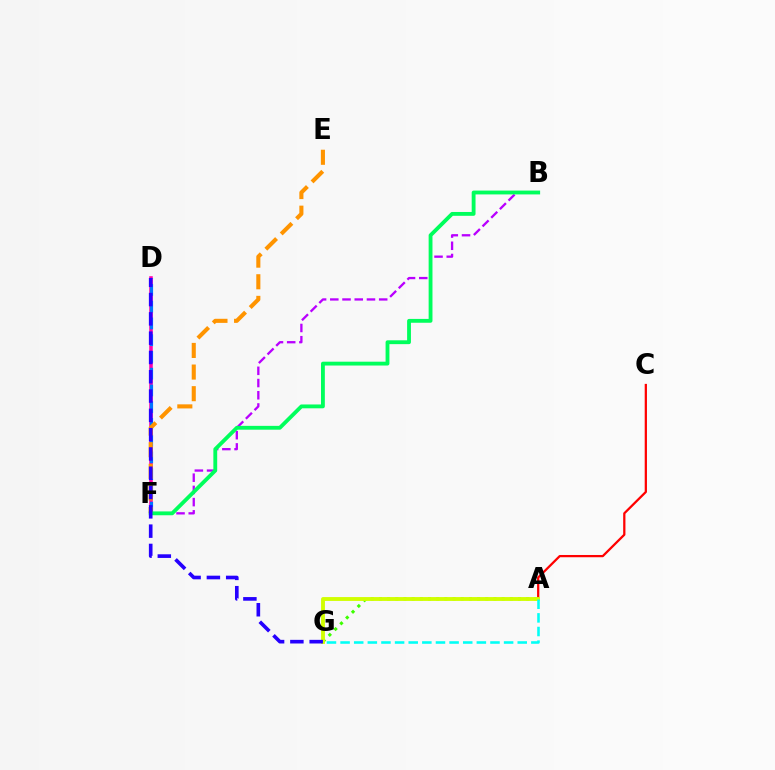{('D', 'F'): [{'color': '#ff00ac', 'line_style': 'solid', 'thickness': 2.56}, {'color': '#0074ff', 'line_style': 'dashed', 'thickness': 2.28}], ('A', 'G'): [{'color': '#3dff00', 'line_style': 'dotted', 'thickness': 2.22}, {'color': '#d1ff00', 'line_style': 'solid', 'thickness': 2.77}, {'color': '#00fff6', 'line_style': 'dashed', 'thickness': 1.85}], ('A', 'C'): [{'color': '#ff0000', 'line_style': 'solid', 'thickness': 1.63}], ('E', 'F'): [{'color': '#ff9400', 'line_style': 'dashed', 'thickness': 2.94}], ('B', 'F'): [{'color': '#b900ff', 'line_style': 'dashed', 'thickness': 1.66}, {'color': '#00ff5c', 'line_style': 'solid', 'thickness': 2.76}], ('D', 'G'): [{'color': '#2500ff', 'line_style': 'dashed', 'thickness': 2.62}]}